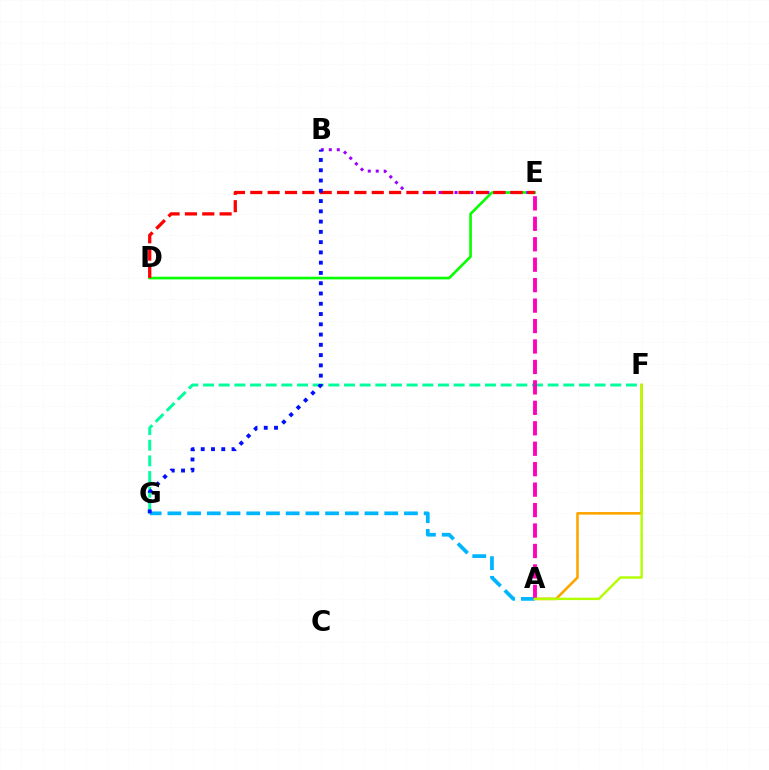{('D', 'E'): [{'color': '#08ff00', 'line_style': 'solid', 'thickness': 1.9}, {'color': '#ff0000', 'line_style': 'dashed', 'thickness': 2.36}], ('F', 'G'): [{'color': '#00ff9d', 'line_style': 'dashed', 'thickness': 2.13}], ('A', 'F'): [{'color': '#ffa500', 'line_style': 'solid', 'thickness': 1.88}, {'color': '#b3ff00', 'line_style': 'solid', 'thickness': 1.73}], ('A', 'G'): [{'color': '#00b5ff', 'line_style': 'dashed', 'thickness': 2.68}], ('B', 'E'): [{'color': '#9b00ff', 'line_style': 'dotted', 'thickness': 2.17}], ('A', 'E'): [{'color': '#ff00bd', 'line_style': 'dashed', 'thickness': 2.78}], ('B', 'G'): [{'color': '#0010ff', 'line_style': 'dotted', 'thickness': 2.79}]}